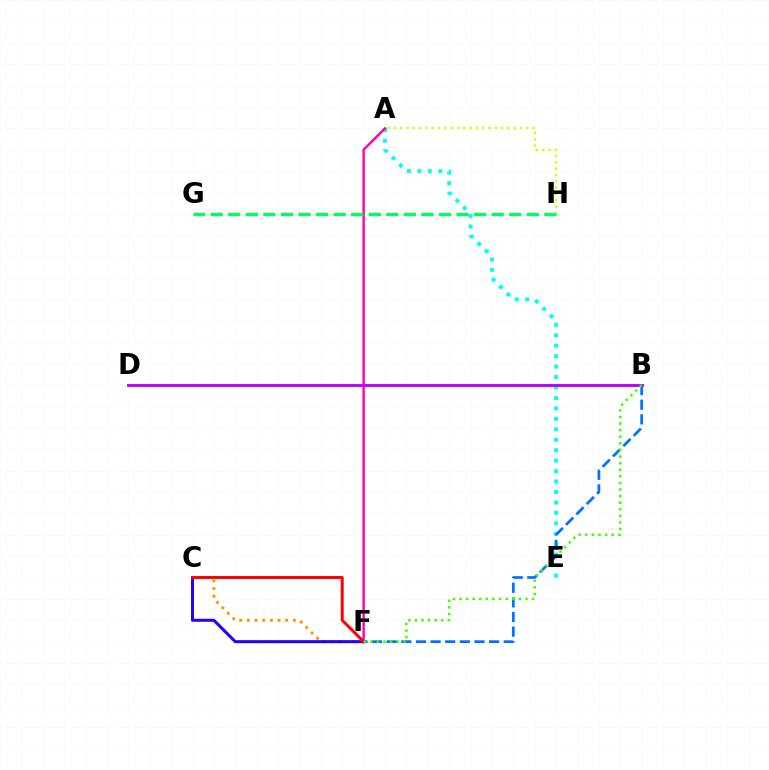{('A', 'E'): [{'color': '#00fff6', 'line_style': 'dotted', 'thickness': 2.84}], ('A', 'F'): [{'color': '#ff00ac', 'line_style': 'solid', 'thickness': 1.71}], ('C', 'F'): [{'color': '#ff9400', 'line_style': 'dotted', 'thickness': 2.08}, {'color': '#2500ff', 'line_style': 'solid', 'thickness': 2.18}, {'color': '#ff0000', 'line_style': 'solid', 'thickness': 2.12}], ('B', 'F'): [{'color': '#0074ff', 'line_style': 'dashed', 'thickness': 1.99}, {'color': '#3dff00', 'line_style': 'dotted', 'thickness': 1.79}], ('A', 'H'): [{'color': '#d1ff00', 'line_style': 'dotted', 'thickness': 1.71}], ('B', 'D'): [{'color': '#b900ff', 'line_style': 'solid', 'thickness': 2.08}], ('G', 'H'): [{'color': '#00ff5c', 'line_style': 'dashed', 'thickness': 2.39}]}